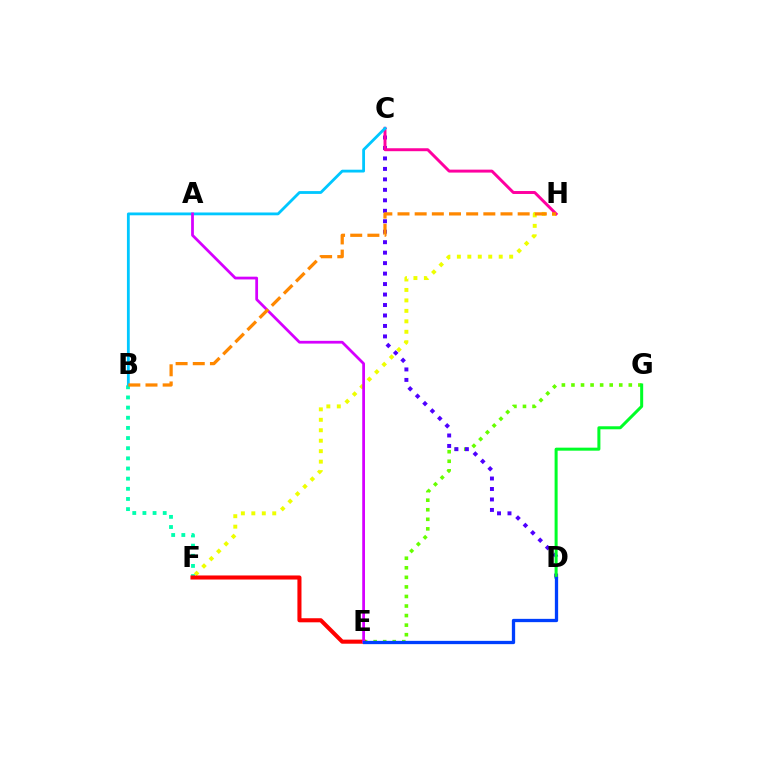{('E', 'G'): [{'color': '#66ff00', 'line_style': 'dotted', 'thickness': 2.6}], ('C', 'D'): [{'color': '#4f00ff', 'line_style': 'dotted', 'thickness': 2.84}], ('F', 'H'): [{'color': '#eeff00', 'line_style': 'dotted', 'thickness': 2.84}], ('D', 'G'): [{'color': '#00ff27', 'line_style': 'solid', 'thickness': 2.17}], ('C', 'H'): [{'color': '#ff00a0', 'line_style': 'solid', 'thickness': 2.12}], ('B', 'F'): [{'color': '#00ffaf', 'line_style': 'dotted', 'thickness': 2.76}], ('B', 'C'): [{'color': '#00c7ff', 'line_style': 'solid', 'thickness': 2.02}], ('E', 'F'): [{'color': '#ff0000', 'line_style': 'solid', 'thickness': 2.93}], ('A', 'E'): [{'color': '#d600ff', 'line_style': 'solid', 'thickness': 1.99}], ('D', 'E'): [{'color': '#003fff', 'line_style': 'solid', 'thickness': 2.37}], ('B', 'H'): [{'color': '#ff8800', 'line_style': 'dashed', 'thickness': 2.33}]}